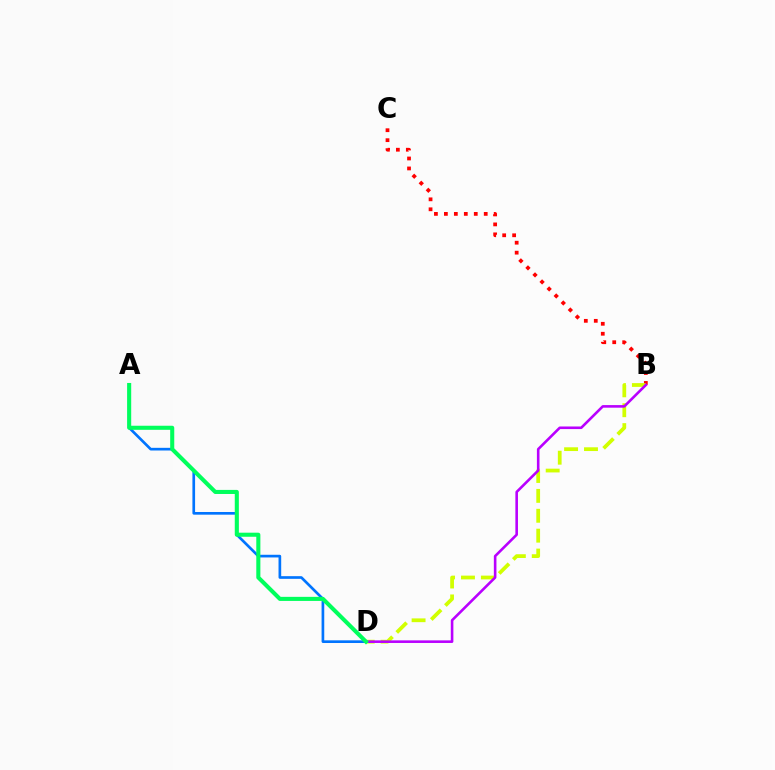{('A', 'D'): [{'color': '#0074ff', 'line_style': 'solid', 'thickness': 1.93}, {'color': '#00ff5c', 'line_style': 'solid', 'thickness': 2.93}], ('B', 'C'): [{'color': '#ff0000', 'line_style': 'dotted', 'thickness': 2.71}], ('B', 'D'): [{'color': '#d1ff00', 'line_style': 'dashed', 'thickness': 2.7}, {'color': '#b900ff', 'line_style': 'solid', 'thickness': 1.87}]}